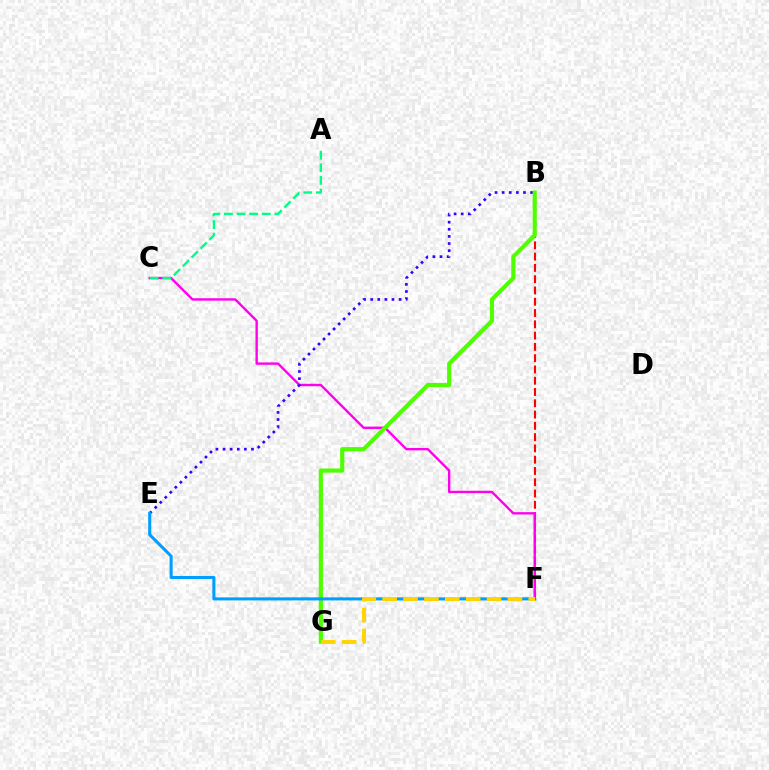{('B', 'F'): [{'color': '#ff0000', 'line_style': 'dashed', 'thickness': 1.53}], ('C', 'F'): [{'color': '#ff00ed', 'line_style': 'solid', 'thickness': 1.72}], ('B', 'E'): [{'color': '#3700ff', 'line_style': 'dotted', 'thickness': 1.93}], ('B', 'G'): [{'color': '#4fff00', 'line_style': 'solid', 'thickness': 2.99}], ('E', 'F'): [{'color': '#009eff', 'line_style': 'solid', 'thickness': 2.21}], ('A', 'C'): [{'color': '#00ff86', 'line_style': 'dashed', 'thickness': 1.71}], ('F', 'G'): [{'color': '#ffd500', 'line_style': 'dashed', 'thickness': 2.84}]}